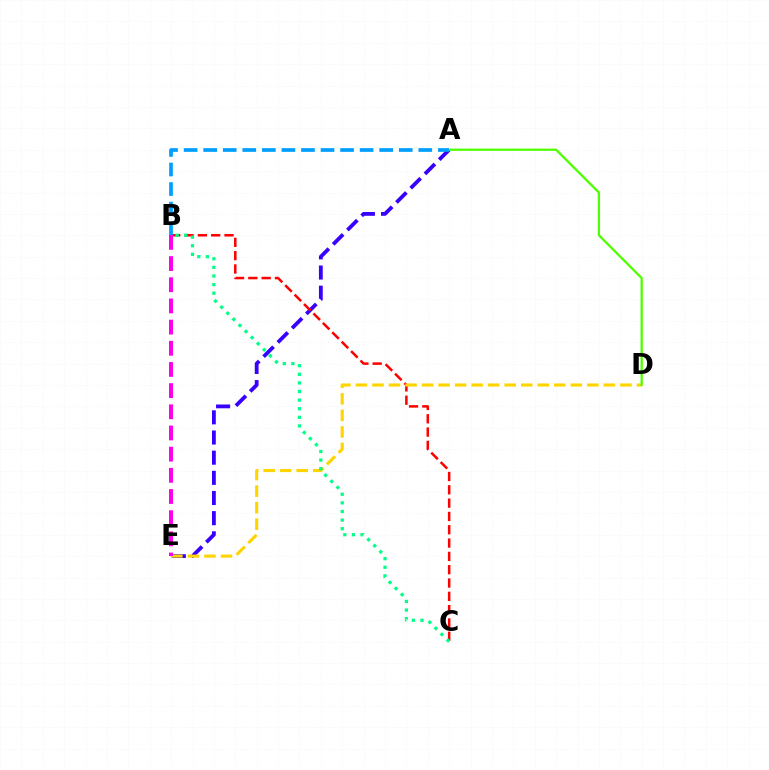{('A', 'E'): [{'color': '#3700ff', 'line_style': 'dashed', 'thickness': 2.74}], ('B', 'C'): [{'color': '#ff0000', 'line_style': 'dashed', 'thickness': 1.81}, {'color': '#00ff86', 'line_style': 'dotted', 'thickness': 2.34}], ('D', 'E'): [{'color': '#ffd500', 'line_style': 'dashed', 'thickness': 2.25}], ('A', 'D'): [{'color': '#4fff00', 'line_style': 'solid', 'thickness': 1.64}], ('B', 'E'): [{'color': '#ff00ed', 'line_style': 'dashed', 'thickness': 2.88}], ('A', 'B'): [{'color': '#009eff', 'line_style': 'dashed', 'thickness': 2.66}]}